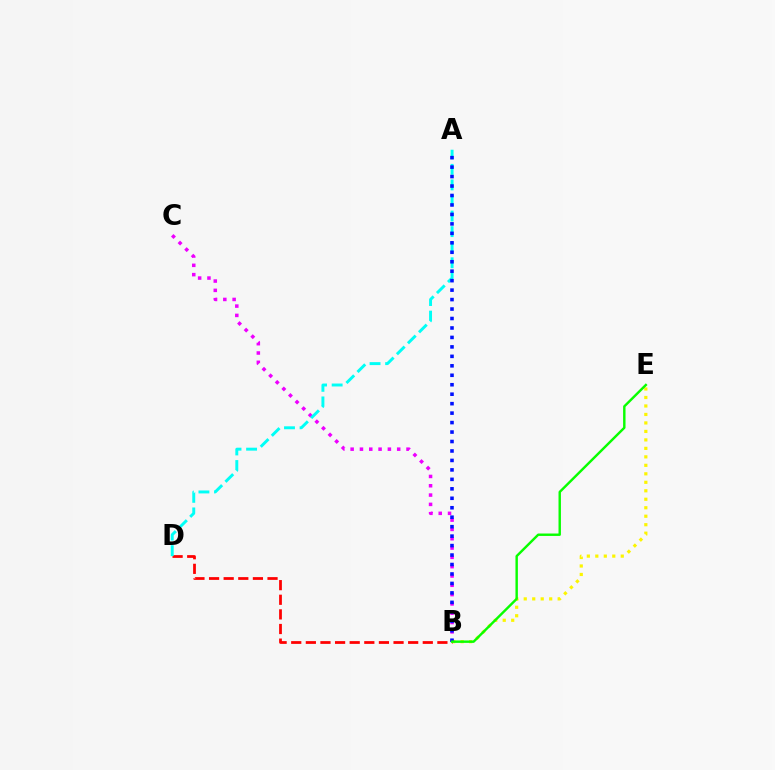{('B', 'E'): [{'color': '#fcf500', 'line_style': 'dotted', 'thickness': 2.3}, {'color': '#08ff00', 'line_style': 'solid', 'thickness': 1.74}], ('B', 'D'): [{'color': '#ff0000', 'line_style': 'dashed', 'thickness': 1.99}], ('B', 'C'): [{'color': '#ee00ff', 'line_style': 'dotted', 'thickness': 2.53}], ('A', 'D'): [{'color': '#00fff6', 'line_style': 'dashed', 'thickness': 2.12}], ('A', 'B'): [{'color': '#0010ff', 'line_style': 'dotted', 'thickness': 2.57}]}